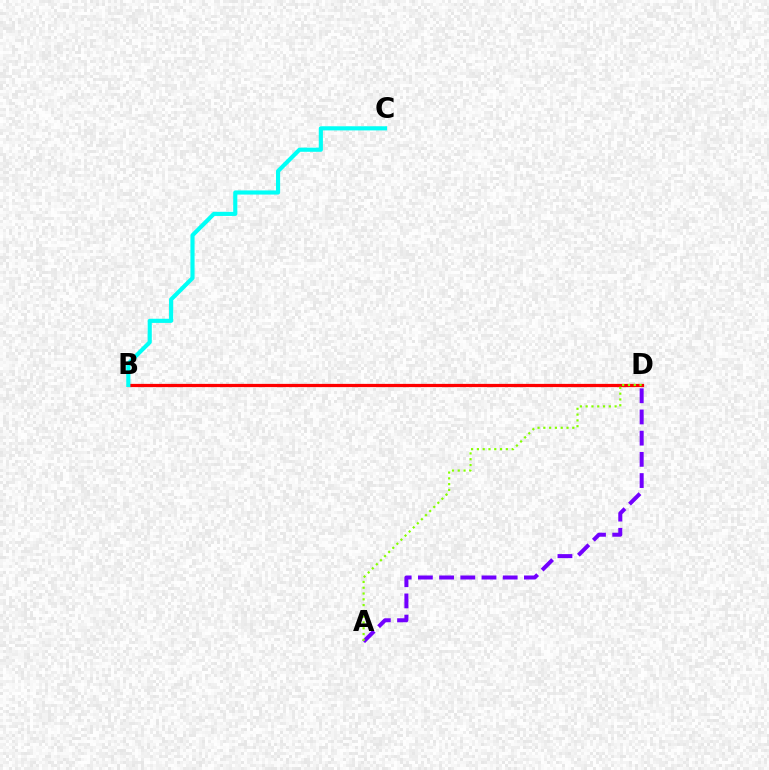{('B', 'D'): [{'color': '#ff0000', 'line_style': 'solid', 'thickness': 2.32}], ('B', 'C'): [{'color': '#00fff6', 'line_style': 'solid', 'thickness': 2.98}], ('A', 'D'): [{'color': '#7200ff', 'line_style': 'dashed', 'thickness': 2.88}, {'color': '#84ff00', 'line_style': 'dotted', 'thickness': 1.57}]}